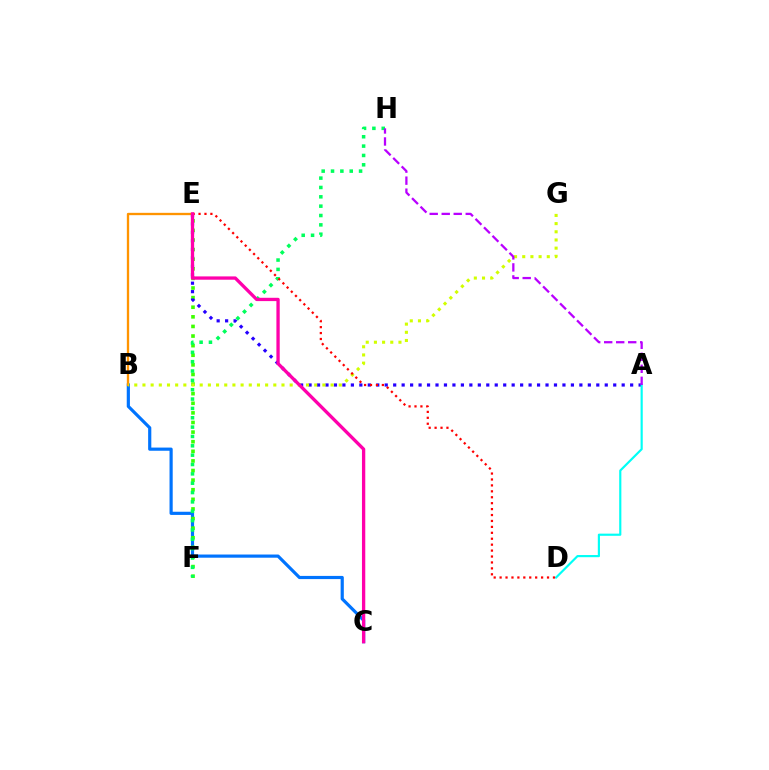{('B', 'C'): [{'color': '#0074ff', 'line_style': 'solid', 'thickness': 2.29}], ('B', 'E'): [{'color': '#ff9400', 'line_style': 'solid', 'thickness': 1.67}], ('E', 'F'): [{'color': '#3dff00', 'line_style': 'dotted', 'thickness': 2.61}], ('A', 'E'): [{'color': '#2500ff', 'line_style': 'dotted', 'thickness': 2.3}], ('B', 'G'): [{'color': '#d1ff00', 'line_style': 'dotted', 'thickness': 2.22}], ('F', 'H'): [{'color': '#00ff5c', 'line_style': 'dotted', 'thickness': 2.54}], ('A', 'D'): [{'color': '#00fff6', 'line_style': 'solid', 'thickness': 1.56}], ('A', 'H'): [{'color': '#b900ff', 'line_style': 'dashed', 'thickness': 1.63}], ('D', 'E'): [{'color': '#ff0000', 'line_style': 'dotted', 'thickness': 1.61}], ('C', 'E'): [{'color': '#ff00ac', 'line_style': 'solid', 'thickness': 2.38}]}